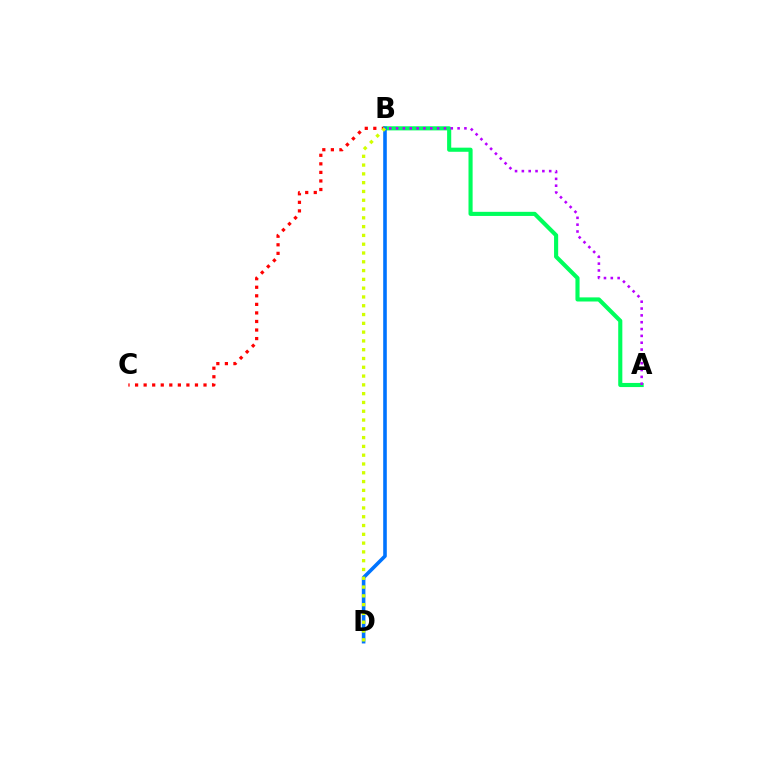{('A', 'B'): [{'color': '#00ff5c', 'line_style': 'solid', 'thickness': 2.97}, {'color': '#b900ff', 'line_style': 'dotted', 'thickness': 1.86}], ('B', 'C'): [{'color': '#ff0000', 'line_style': 'dotted', 'thickness': 2.32}], ('B', 'D'): [{'color': '#0074ff', 'line_style': 'solid', 'thickness': 2.59}, {'color': '#d1ff00', 'line_style': 'dotted', 'thickness': 2.39}]}